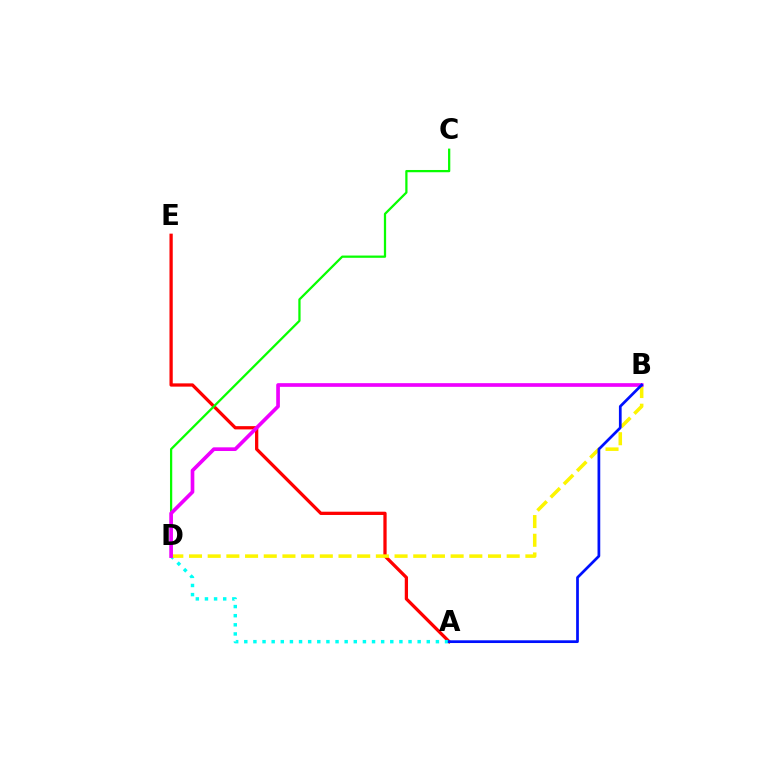{('A', 'E'): [{'color': '#ff0000', 'line_style': 'solid', 'thickness': 2.35}], ('C', 'D'): [{'color': '#08ff00', 'line_style': 'solid', 'thickness': 1.62}], ('A', 'D'): [{'color': '#00fff6', 'line_style': 'dotted', 'thickness': 2.48}], ('B', 'D'): [{'color': '#fcf500', 'line_style': 'dashed', 'thickness': 2.54}, {'color': '#ee00ff', 'line_style': 'solid', 'thickness': 2.64}], ('A', 'B'): [{'color': '#0010ff', 'line_style': 'solid', 'thickness': 1.96}]}